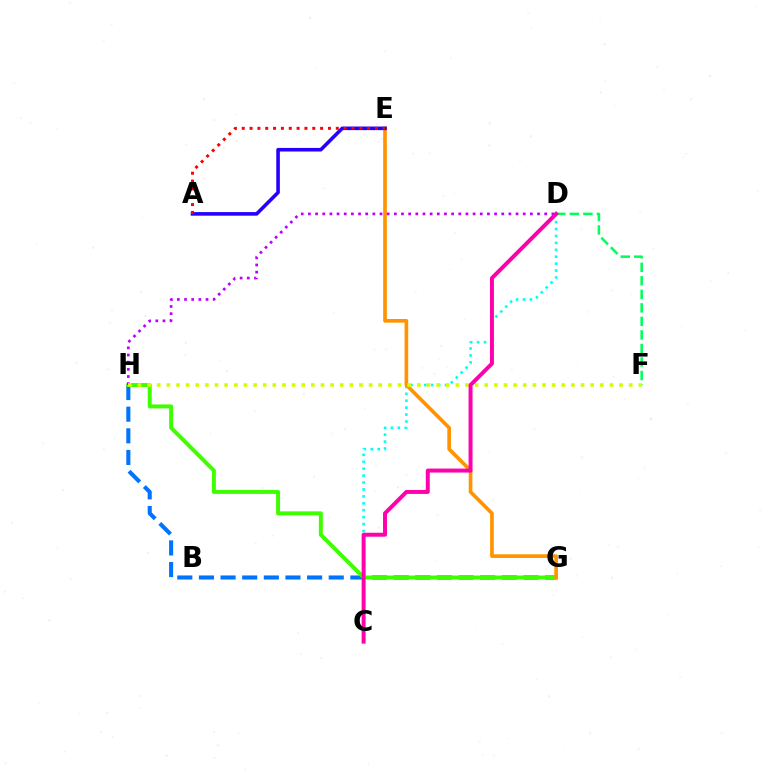{('C', 'D'): [{'color': '#00fff6', 'line_style': 'dotted', 'thickness': 1.88}, {'color': '#ff00ac', 'line_style': 'solid', 'thickness': 2.85}], ('G', 'H'): [{'color': '#0074ff', 'line_style': 'dashed', 'thickness': 2.94}, {'color': '#3dff00', 'line_style': 'solid', 'thickness': 2.84}], ('E', 'G'): [{'color': '#ff9400', 'line_style': 'solid', 'thickness': 2.64}], ('A', 'E'): [{'color': '#2500ff', 'line_style': 'solid', 'thickness': 2.58}, {'color': '#ff0000', 'line_style': 'dotted', 'thickness': 2.13}], ('D', 'H'): [{'color': '#b900ff', 'line_style': 'dotted', 'thickness': 1.95}], ('D', 'F'): [{'color': '#00ff5c', 'line_style': 'dashed', 'thickness': 1.84}], ('F', 'H'): [{'color': '#d1ff00', 'line_style': 'dotted', 'thickness': 2.62}]}